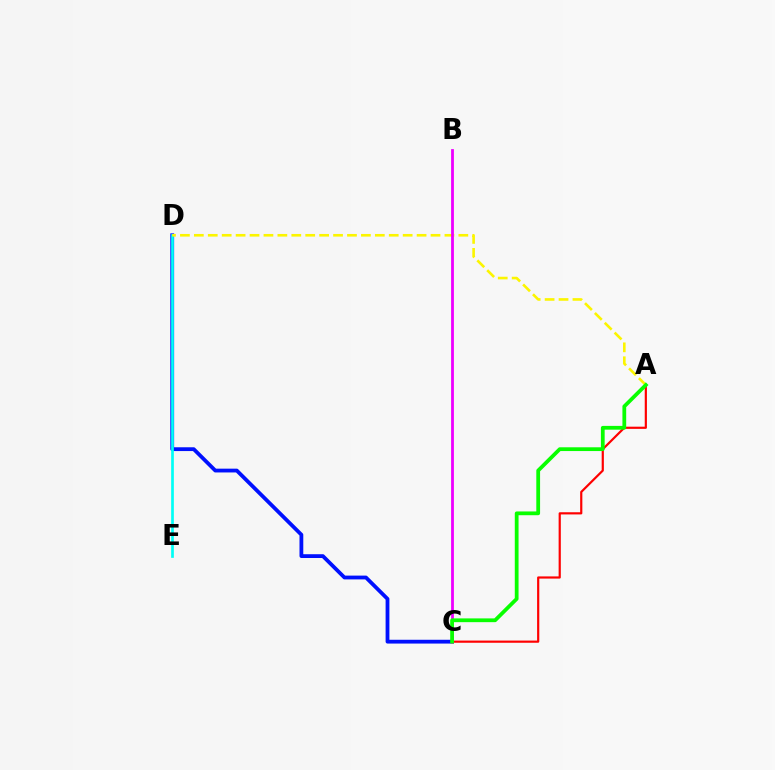{('C', 'D'): [{'color': '#0010ff', 'line_style': 'solid', 'thickness': 2.73}], ('A', 'C'): [{'color': '#ff0000', 'line_style': 'solid', 'thickness': 1.57}, {'color': '#08ff00', 'line_style': 'solid', 'thickness': 2.71}], ('D', 'E'): [{'color': '#00fff6', 'line_style': 'solid', 'thickness': 1.94}], ('A', 'D'): [{'color': '#fcf500', 'line_style': 'dashed', 'thickness': 1.89}], ('B', 'C'): [{'color': '#ee00ff', 'line_style': 'solid', 'thickness': 2.01}]}